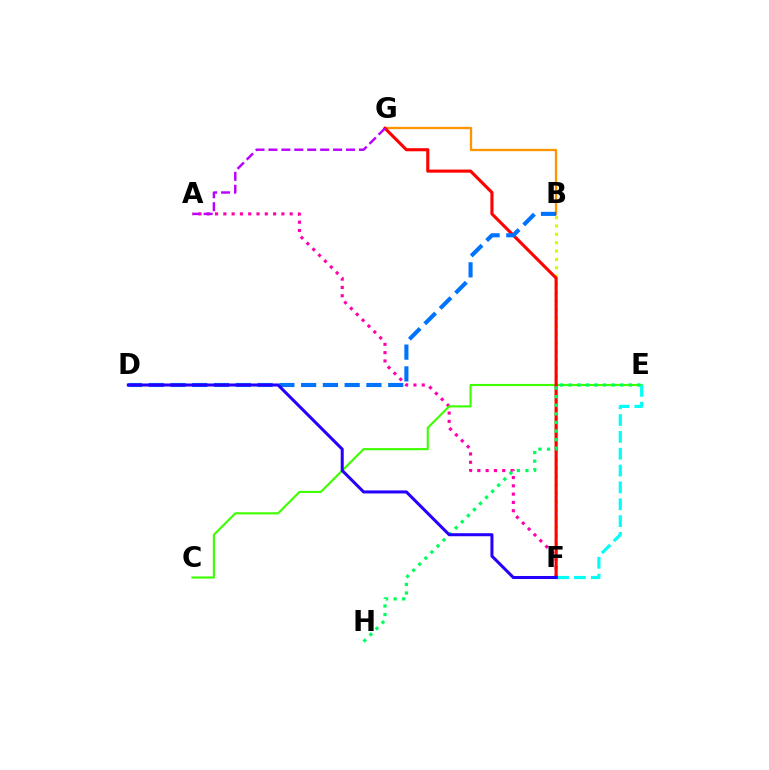{('A', 'F'): [{'color': '#ff00ac', 'line_style': 'dotted', 'thickness': 2.25}], ('B', 'G'): [{'color': '#ff9400', 'line_style': 'solid', 'thickness': 1.66}], ('B', 'F'): [{'color': '#d1ff00', 'line_style': 'dotted', 'thickness': 2.27}], ('C', 'E'): [{'color': '#3dff00', 'line_style': 'solid', 'thickness': 1.54}], ('E', 'F'): [{'color': '#00fff6', 'line_style': 'dashed', 'thickness': 2.29}], ('F', 'G'): [{'color': '#ff0000', 'line_style': 'solid', 'thickness': 2.23}], ('A', 'G'): [{'color': '#b900ff', 'line_style': 'dashed', 'thickness': 1.76}], ('E', 'H'): [{'color': '#00ff5c', 'line_style': 'dotted', 'thickness': 2.33}], ('B', 'D'): [{'color': '#0074ff', 'line_style': 'dashed', 'thickness': 2.96}], ('D', 'F'): [{'color': '#2500ff', 'line_style': 'solid', 'thickness': 2.19}]}